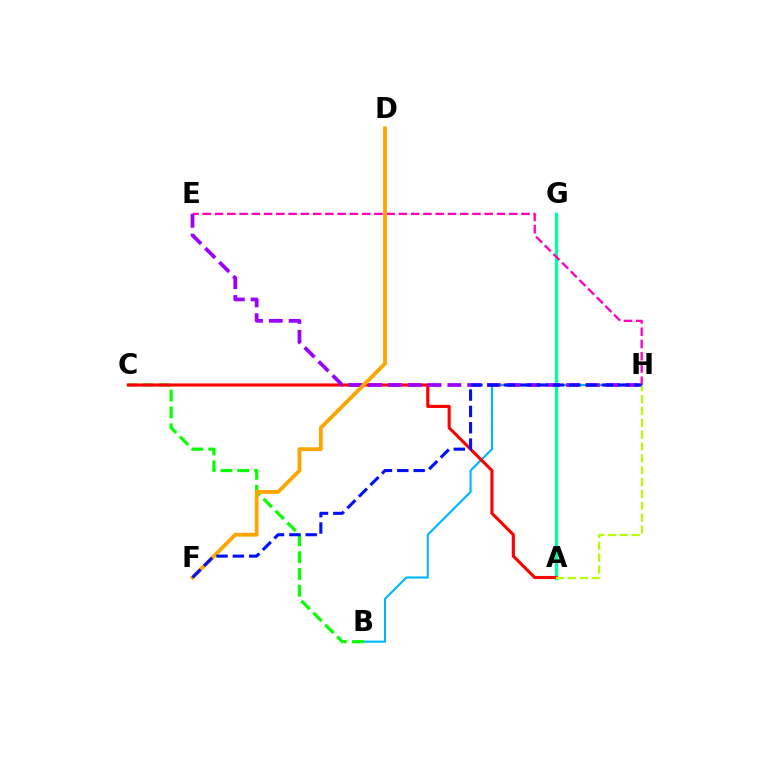{('B', 'H'): [{'color': '#00b5ff', 'line_style': 'solid', 'thickness': 1.52}], ('A', 'G'): [{'color': '#00ff9d', 'line_style': 'solid', 'thickness': 2.41}], ('E', 'H'): [{'color': '#ff00bd', 'line_style': 'dashed', 'thickness': 1.67}, {'color': '#9b00ff', 'line_style': 'dashed', 'thickness': 2.69}], ('B', 'C'): [{'color': '#08ff00', 'line_style': 'dashed', 'thickness': 2.29}], ('A', 'C'): [{'color': '#ff0000', 'line_style': 'solid', 'thickness': 2.24}], ('D', 'F'): [{'color': '#ffa500', 'line_style': 'solid', 'thickness': 2.76}], ('A', 'H'): [{'color': '#b3ff00', 'line_style': 'dashed', 'thickness': 1.61}], ('F', 'H'): [{'color': '#0010ff', 'line_style': 'dashed', 'thickness': 2.22}]}